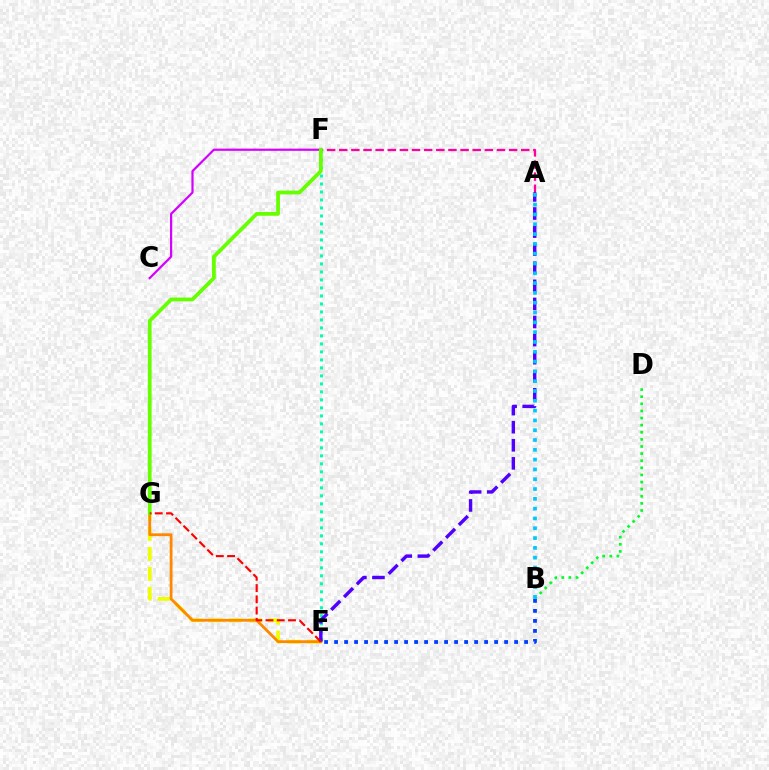{('C', 'F'): [{'color': '#d600ff', 'line_style': 'solid', 'thickness': 1.59}], ('E', 'G'): [{'color': '#eeff00', 'line_style': 'dashed', 'thickness': 2.71}, {'color': '#ff8800', 'line_style': 'solid', 'thickness': 2.02}, {'color': '#ff0000', 'line_style': 'dashed', 'thickness': 1.53}], ('A', 'F'): [{'color': '#ff00a0', 'line_style': 'dashed', 'thickness': 1.65}], ('B', 'D'): [{'color': '#00ff27', 'line_style': 'dotted', 'thickness': 1.93}], ('E', 'F'): [{'color': '#00ffaf', 'line_style': 'dotted', 'thickness': 2.17}], ('B', 'E'): [{'color': '#003fff', 'line_style': 'dotted', 'thickness': 2.72}], ('F', 'G'): [{'color': '#66ff00', 'line_style': 'solid', 'thickness': 2.71}], ('A', 'E'): [{'color': '#4f00ff', 'line_style': 'dashed', 'thickness': 2.46}], ('A', 'B'): [{'color': '#00c7ff', 'line_style': 'dotted', 'thickness': 2.66}]}